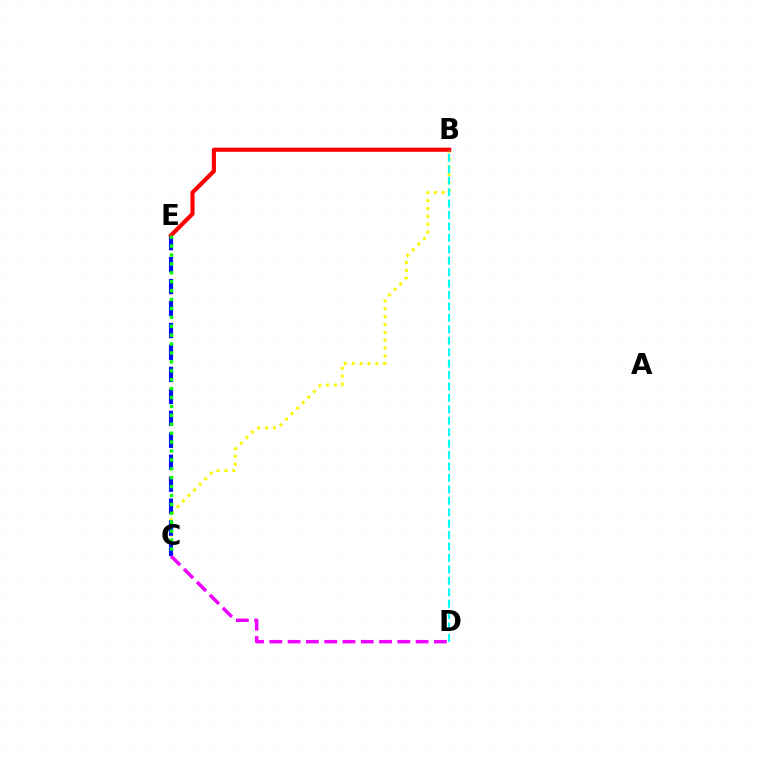{('B', 'C'): [{'color': '#fcf500', 'line_style': 'dotted', 'thickness': 2.14}], ('C', 'E'): [{'color': '#0010ff', 'line_style': 'dashed', 'thickness': 2.98}, {'color': '#08ff00', 'line_style': 'dotted', 'thickness': 2.42}], ('B', 'E'): [{'color': '#ff0000', 'line_style': 'solid', 'thickness': 2.98}], ('C', 'D'): [{'color': '#ee00ff', 'line_style': 'dashed', 'thickness': 2.48}], ('B', 'D'): [{'color': '#00fff6', 'line_style': 'dashed', 'thickness': 1.55}]}